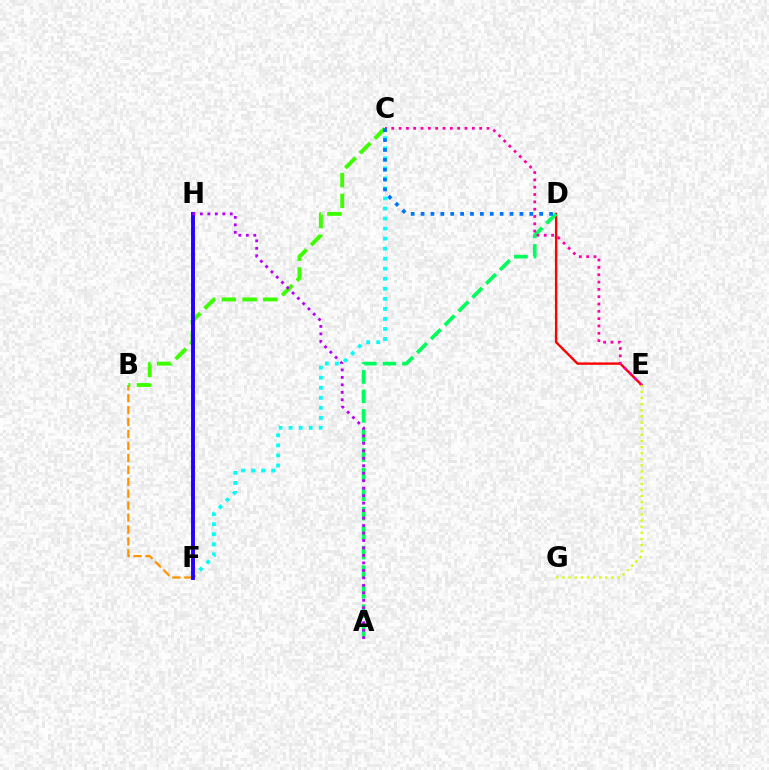{('C', 'F'): [{'color': '#00fff6', 'line_style': 'dotted', 'thickness': 2.73}], ('D', 'E'): [{'color': '#ff0000', 'line_style': 'solid', 'thickness': 1.71}], ('A', 'D'): [{'color': '#00ff5c', 'line_style': 'dashed', 'thickness': 2.65}], ('B', 'F'): [{'color': '#ff9400', 'line_style': 'dashed', 'thickness': 1.62}], ('B', 'C'): [{'color': '#3dff00', 'line_style': 'dashed', 'thickness': 2.82}], ('C', 'E'): [{'color': '#ff00ac', 'line_style': 'dotted', 'thickness': 1.99}], ('F', 'H'): [{'color': '#2500ff', 'line_style': 'solid', 'thickness': 2.81}], ('A', 'H'): [{'color': '#b900ff', 'line_style': 'dotted', 'thickness': 2.03}], ('C', 'D'): [{'color': '#0074ff', 'line_style': 'dotted', 'thickness': 2.69}], ('E', 'G'): [{'color': '#d1ff00', 'line_style': 'dotted', 'thickness': 1.67}]}